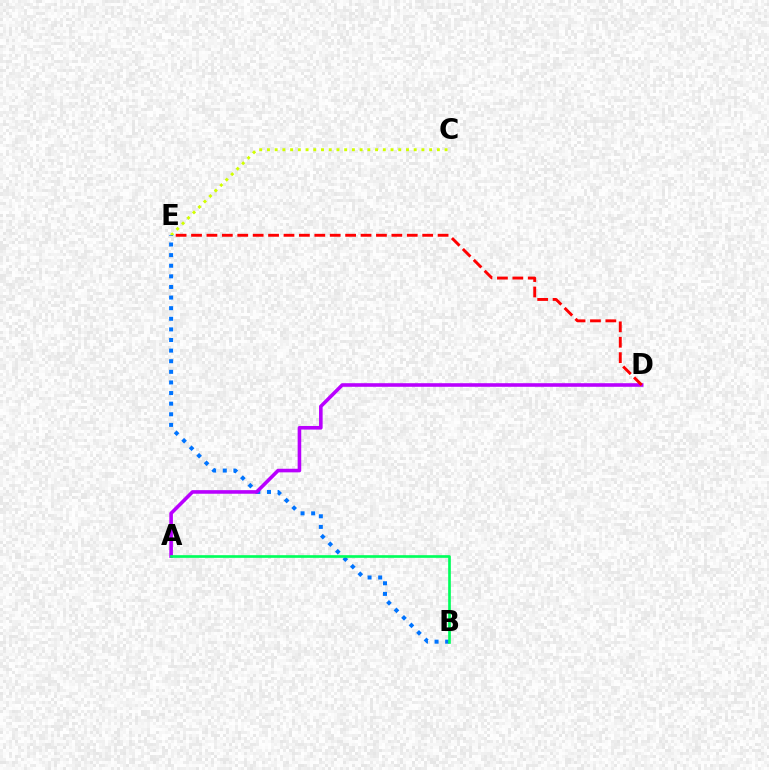{('C', 'E'): [{'color': '#d1ff00', 'line_style': 'dotted', 'thickness': 2.1}], ('B', 'E'): [{'color': '#0074ff', 'line_style': 'dotted', 'thickness': 2.88}], ('A', 'D'): [{'color': '#b900ff', 'line_style': 'solid', 'thickness': 2.58}], ('D', 'E'): [{'color': '#ff0000', 'line_style': 'dashed', 'thickness': 2.09}], ('A', 'B'): [{'color': '#00ff5c', 'line_style': 'solid', 'thickness': 1.92}]}